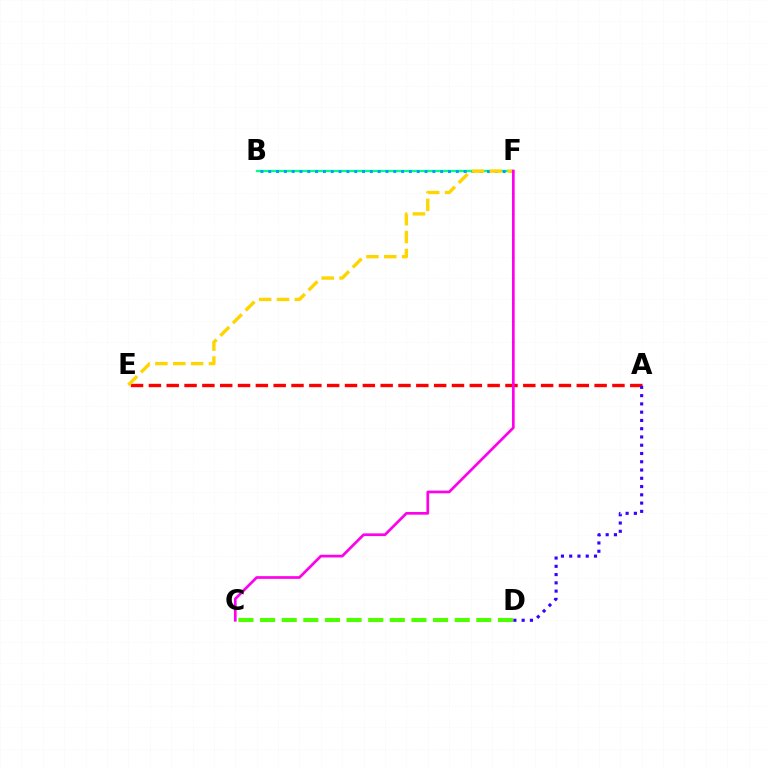{('B', 'F'): [{'color': '#00ff86', 'line_style': 'solid', 'thickness': 1.66}, {'color': '#009eff', 'line_style': 'dotted', 'thickness': 2.12}], ('A', 'E'): [{'color': '#ff0000', 'line_style': 'dashed', 'thickness': 2.42}], ('E', 'F'): [{'color': '#ffd500', 'line_style': 'dashed', 'thickness': 2.43}], ('C', 'F'): [{'color': '#ff00ed', 'line_style': 'solid', 'thickness': 1.95}], ('C', 'D'): [{'color': '#4fff00', 'line_style': 'dashed', 'thickness': 2.94}], ('A', 'D'): [{'color': '#3700ff', 'line_style': 'dotted', 'thickness': 2.25}]}